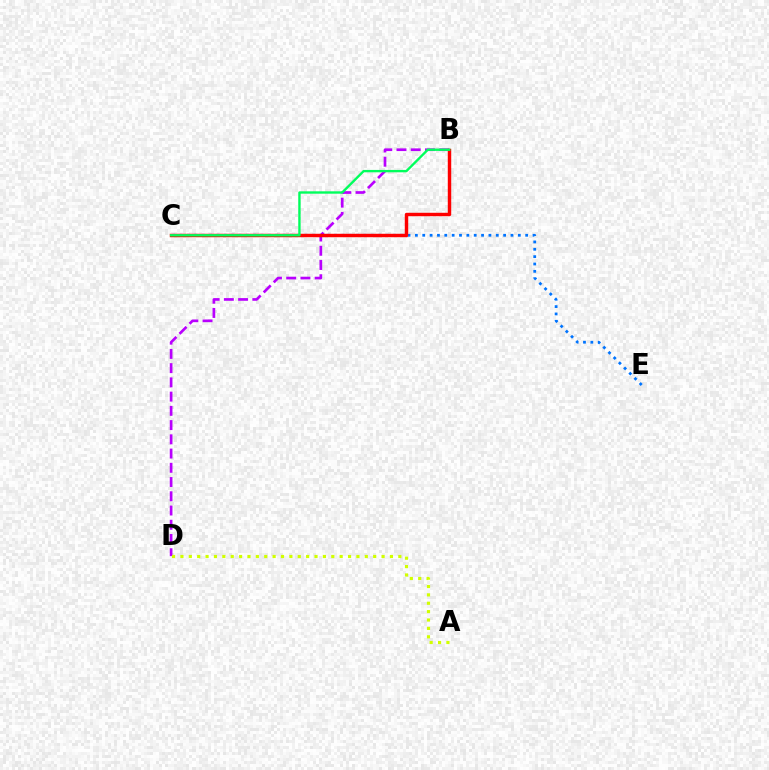{('B', 'D'): [{'color': '#b900ff', 'line_style': 'dashed', 'thickness': 1.93}], ('C', 'E'): [{'color': '#0074ff', 'line_style': 'dotted', 'thickness': 2.0}], ('A', 'D'): [{'color': '#d1ff00', 'line_style': 'dotted', 'thickness': 2.28}], ('B', 'C'): [{'color': '#ff0000', 'line_style': 'solid', 'thickness': 2.47}, {'color': '#00ff5c', 'line_style': 'solid', 'thickness': 1.71}]}